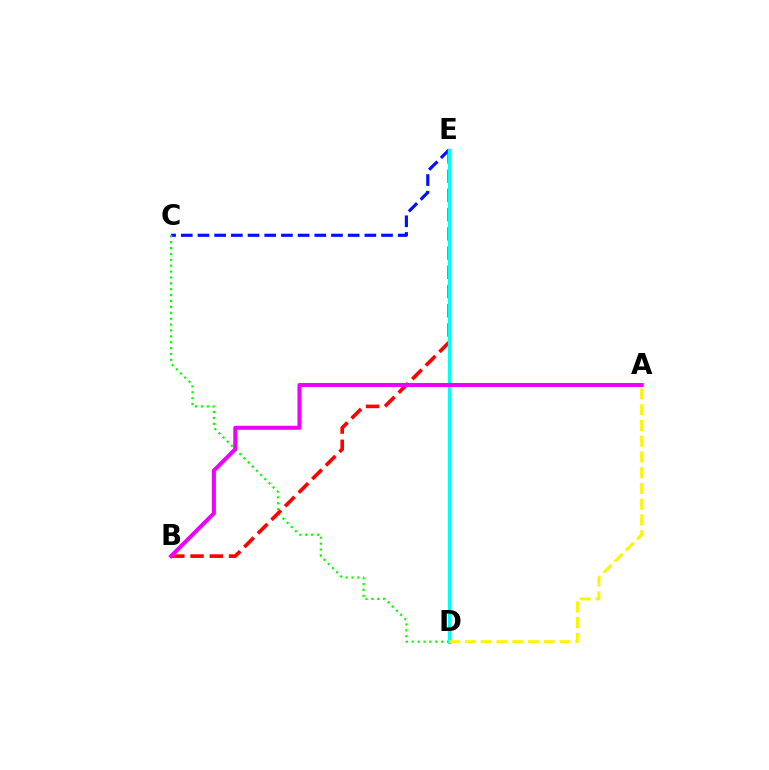{('C', 'E'): [{'color': '#0010ff', 'line_style': 'dashed', 'thickness': 2.27}], ('C', 'D'): [{'color': '#08ff00', 'line_style': 'dotted', 'thickness': 1.6}], ('B', 'E'): [{'color': '#ff0000', 'line_style': 'dashed', 'thickness': 2.61}], ('D', 'E'): [{'color': '#00fff6', 'line_style': 'solid', 'thickness': 2.34}], ('A', 'D'): [{'color': '#fcf500', 'line_style': 'dashed', 'thickness': 2.14}], ('A', 'B'): [{'color': '#ee00ff', 'line_style': 'solid', 'thickness': 2.89}]}